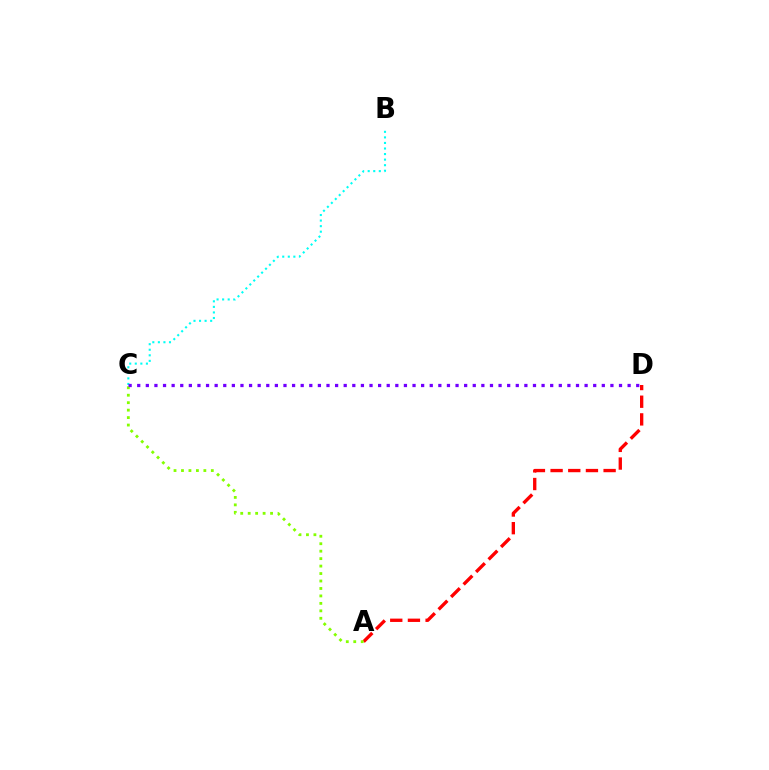{('A', 'D'): [{'color': '#ff0000', 'line_style': 'dashed', 'thickness': 2.4}], ('B', 'C'): [{'color': '#00fff6', 'line_style': 'dotted', 'thickness': 1.51}], ('A', 'C'): [{'color': '#84ff00', 'line_style': 'dotted', 'thickness': 2.03}], ('C', 'D'): [{'color': '#7200ff', 'line_style': 'dotted', 'thickness': 2.34}]}